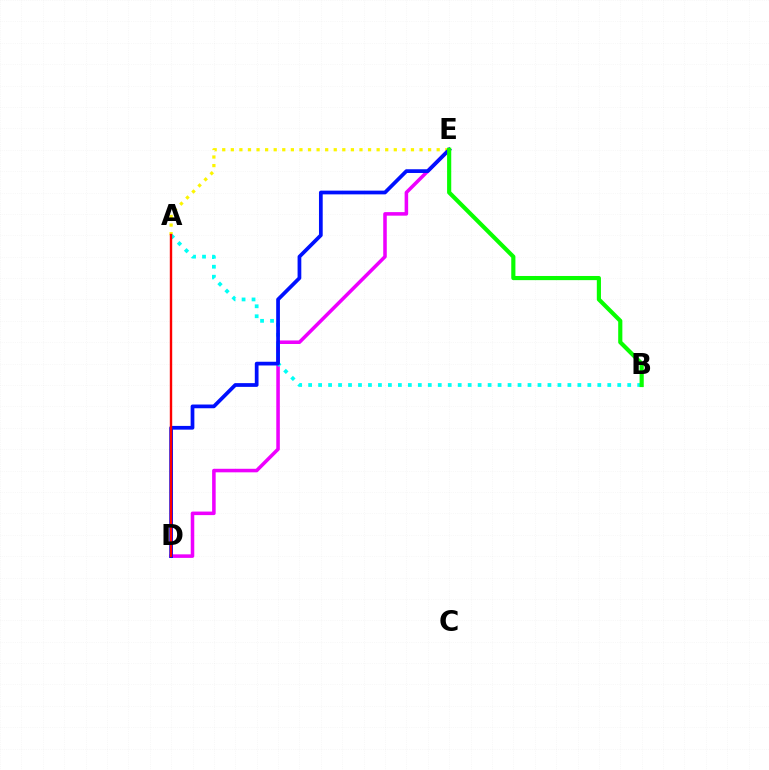{('D', 'E'): [{'color': '#ee00ff', 'line_style': 'solid', 'thickness': 2.55}, {'color': '#0010ff', 'line_style': 'solid', 'thickness': 2.69}], ('A', 'E'): [{'color': '#fcf500', 'line_style': 'dotted', 'thickness': 2.33}], ('A', 'B'): [{'color': '#00fff6', 'line_style': 'dotted', 'thickness': 2.71}], ('A', 'D'): [{'color': '#ff0000', 'line_style': 'solid', 'thickness': 1.73}], ('B', 'E'): [{'color': '#08ff00', 'line_style': 'solid', 'thickness': 2.99}]}